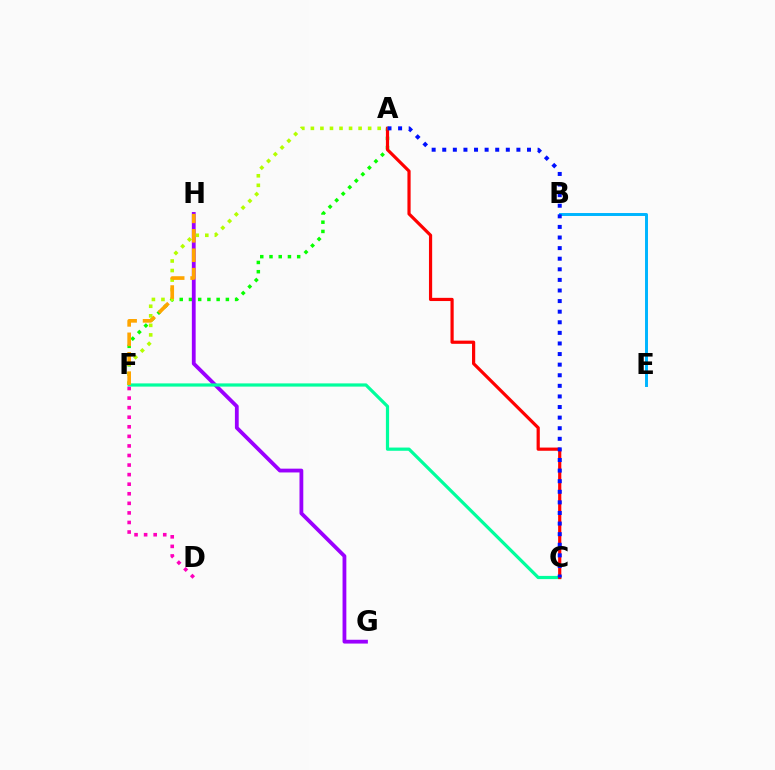{('A', 'F'): [{'color': '#08ff00', 'line_style': 'dotted', 'thickness': 2.51}, {'color': '#b3ff00', 'line_style': 'dotted', 'thickness': 2.59}], ('G', 'H'): [{'color': '#9b00ff', 'line_style': 'solid', 'thickness': 2.73}], ('C', 'F'): [{'color': '#00ff9d', 'line_style': 'solid', 'thickness': 2.31}], ('A', 'C'): [{'color': '#ff0000', 'line_style': 'solid', 'thickness': 2.3}, {'color': '#0010ff', 'line_style': 'dotted', 'thickness': 2.88}], ('B', 'E'): [{'color': '#00b5ff', 'line_style': 'solid', 'thickness': 2.13}], ('D', 'F'): [{'color': '#ff00bd', 'line_style': 'dotted', 'thickness': 2.6}], ('F', 'H'): [{'color': '#ffa500', 'line_style': 'dashed', 'thickness': 2.64}]}